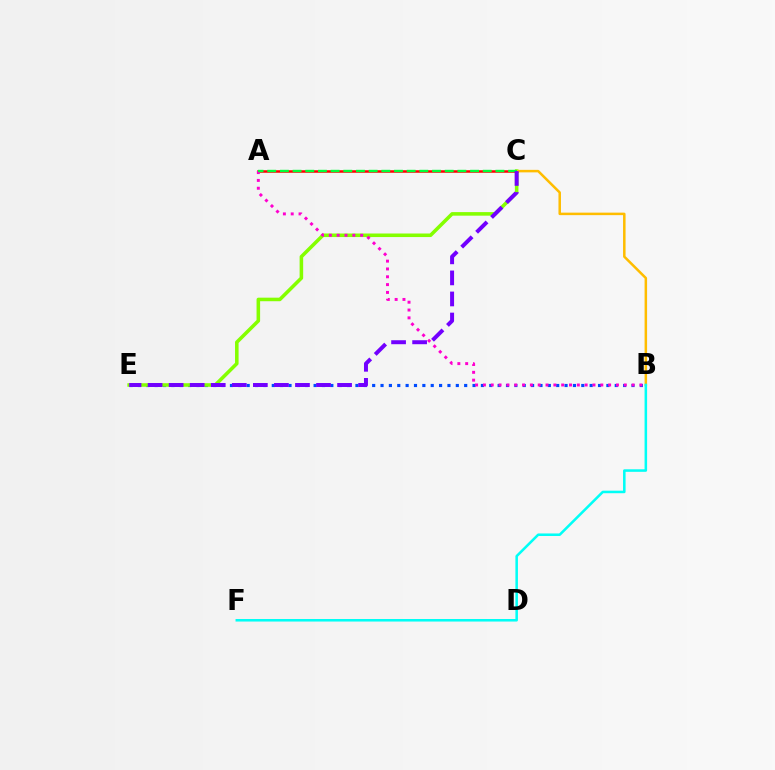{('B', 'E'): [{'color': '#004bff', 'line_style': 'dotted', 'thickness': 2.27}], ('C', 'E'): [{'color': '#84ff00', 'line_style': 'solid', 'thickness': 2.56}, {'color': '#7200ff', 'line_style': 'dashed', 'thickness': 2.86}], ('A', 'C'): [{'color': '#ff0000', 'line_style': 'solid', 'thickness': 1.81}, {'color': '#00ff39', 'line_style': 'dashed', 'thickness': 1.72}], ('A', 'B'): [{'color': '#ff00cf', 'line_style': 'dotted', 'thickness': 2.13}], ('B', 'C'): [{'color': '#ffbd00', 'line_style': 'solid', 'thickness': 1.8}], ('B', 'F'): [{'color': '#00fff6', 'line_style': 'solid', 'thickness': 1.83}]}